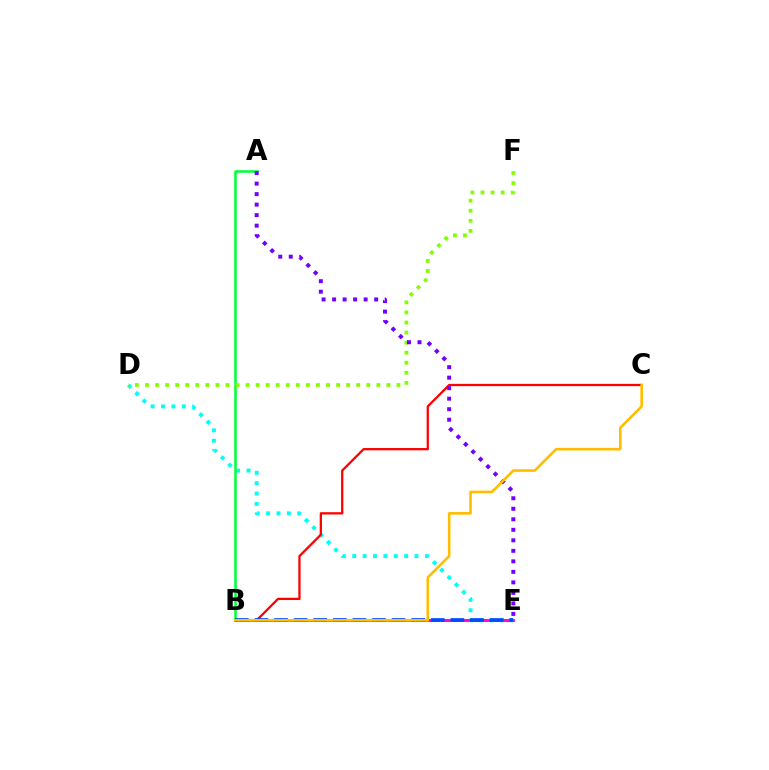{('D', 'E'): [{'color': '#00fff6', 'line_style': 'dotted', 'thickness': 2.82}], ('A', 'B'): [{'color': '#00ff39', 'line_style': 'solid', 'thickness': 1.83}], ('B', 'C'): [{'color': '#ff0000', 'line_style': 'solid', 'thickness': 1.64}, {'color': '#ffbd00', 'line_style': 'solid', 'thickness': 1.87}], ('B', 'E'): [{'color': '#ff00cf', 'line_style': 'solid', 'thickness': 2.05}, {'color': '#004bff', 'line_style': 'dashed', 'thickness': 2.66}], ('D', 'F'): [{'color': '#84ff00', 'line_style': 'dotted', 'thickness': 2.73}], ('A', 'E'): [{'color': '#7200ff', 'line_style': 'dotted', 'thickness': 2.86}]}